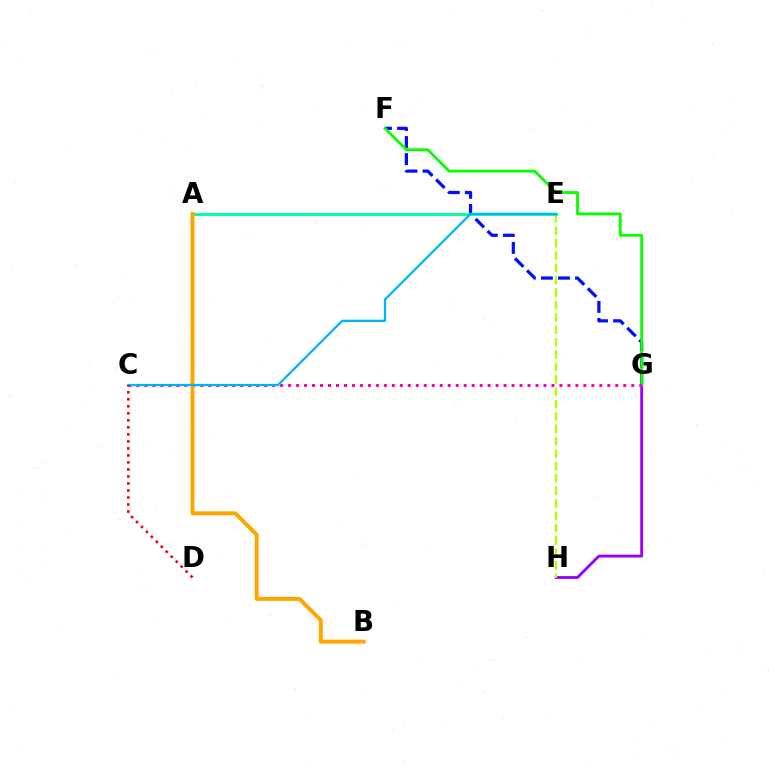{('G', 'H'): [{'color': '#9b00ff', 'line_style': 'solid', 'thickness': 2.06}], ('F', 'G'): [{'color': '#0010ff', 'line_style': 'dashed', 'thickness': 2.32}, {'color': '#08ff00', 'line_style': 'solid', 'thickness': 2.03}], ('E', 'H'): [{'color': '#b3ff00', 'line_style': 'dashed', 'thickness': 1.68}], ('A', 'E'): [{'color': '#00ff9d', 'line_style': 'solid', 'thickness': 2.08}], ('C', 'G'): [{'color': '#ff00bd', 'line_style': 'dotted', 'thickness': 2.17}], ('A', 'B'): [{'color': '#ffa500', 'line_style': 'solid', 'thickness': 2.86}], ('C', 'E'): [{'color': '#00b5ff', 'line_style': 'solid', 'thickness': 1.64}], ('C', 'D'): [{'color': '#ff0000', 'line_style': 'dotted', 'thickness': 1.91}]}